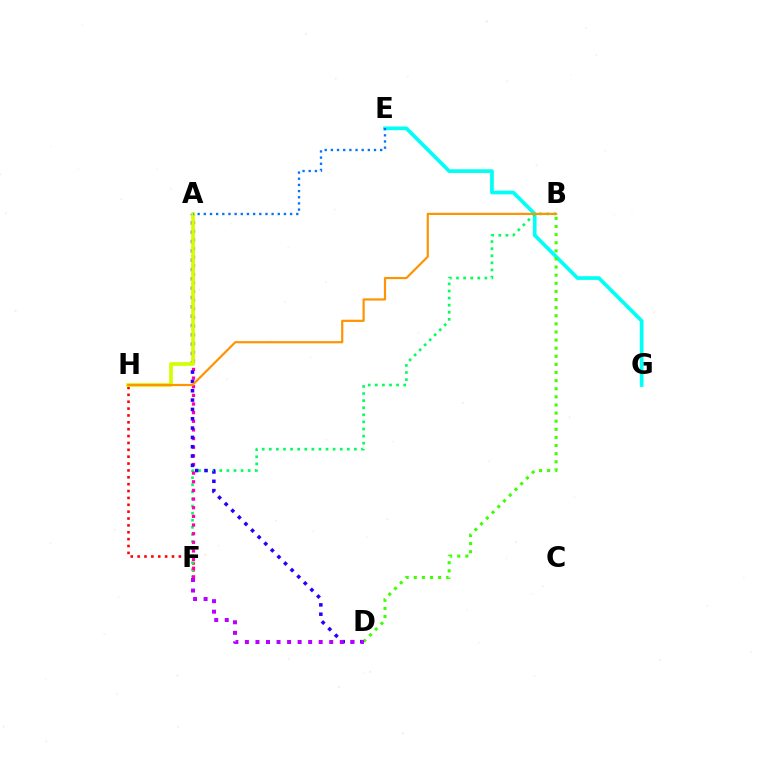{('F', 'H'): [{'color': '#ff0000', 'line_style': 'dotted', 'thickness': 1.87}], ('E', 'G'): [{'color': '#00fff6', 'line_style': 'solid', 'thickness': 2.66}], ('B', 'F'): [{'color': '#00ff5c', 'line_style': 'dotted', 'thickness': 1.93}], ('A', 'F'): [{'color': '#ff00ac', 'line_style': 'dotted', 'thickness': 2.35}], ('A', 'D'): [{'color': '#2500ff', 'line_style': 'dotted', 'thickness': 2.53}], ('B', 'D'): [{'color': '#3dff00', 'line_style': 'dotted', 'thickness': 2.2}], ('A', 'H'): [{'color': '#d1ff00', 'line_style': 'solid', 'thickness': 2.65}], ('B', 'H'): [{'color': '#ff9400', 'line_style': 'solid', 'thickness': 1.58}], ('A', 'E'): [{'color': '#0074ff', 'line_style': 'dotted', 'thickness': 1.67}], ('D', 'F'): [{'color': '#b900ff', 'line_style': 'dotted', 'thickness': 2.86}]}